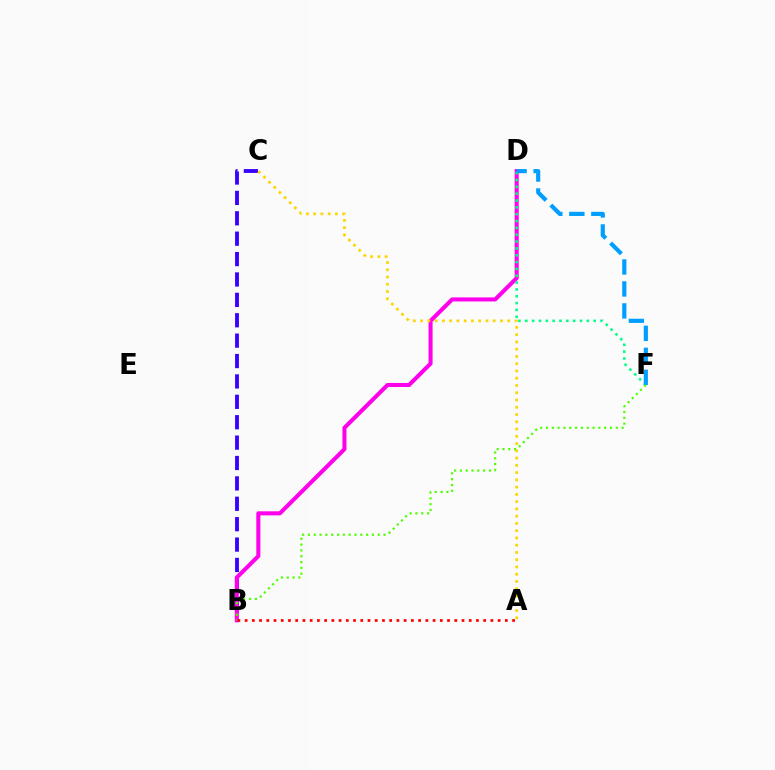{('B', 'C'): [{'color': '#3700ff', 'line_style': 'dashed', 'thickness': 2.77}], ('B', 'D'): [{'color': '#ff00ed', 'line_style': 'solid', 'thickness': 2.92}], ('D', 'F'): [{'color': '#00ff86', 'line_style': 'dotted', 'thickness': 1.86}, {'color': '#009eff', 'line_style': 'dashed', 'thickness': 2.99}], ('A', 'C'): [{'color': '#ffd500', 'line_style': 'dotted', 'thickness': 1.97}], ('B', 'F'): [{'color': '#4fff00', 'line_style': 'dotted', 'thickness': 1.58}], ('A', 'B'): [{'color': '#ff0000', 'line_style': 'dotted', 'thickness': 1.96}]}